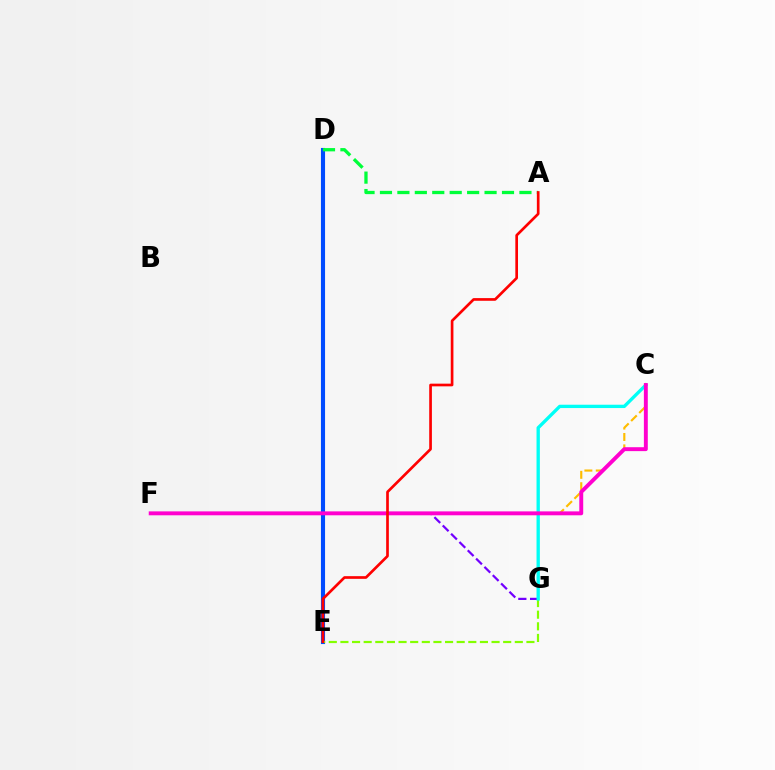{('F', 'G'): [{'color': '#7200ff', 'line_style': 'dashed', 'thickness': 1.6}], ('D', 'E'): [{'color': '#004bff', 'line_style': 'solid', 'thickness': 2.96}], ('E', 'G'): [{'color': '#84ff00', 'line_style': 'dashed', 'thickness': 1.58}], ('A', 'D'): [{'color': '#00ff39', 'line_style': 'dashed', 'thickness': 2.37}], ('C', 'F'): [{'color': '#ffbd00', 'line_style': 'dashed', 'thickness': 1.55}, {'color': '#ff00cf', 'line_style': 'solid', 'thickness': 2.82}], ('C', 'G'): [{'color': '#00fff6', 'line_style': 'solid', 'thickness': 2.4}], ('A', 'E'): [{'color': '#ff0000', 'line_style': 'solid', 'thickness': 1.93}]}